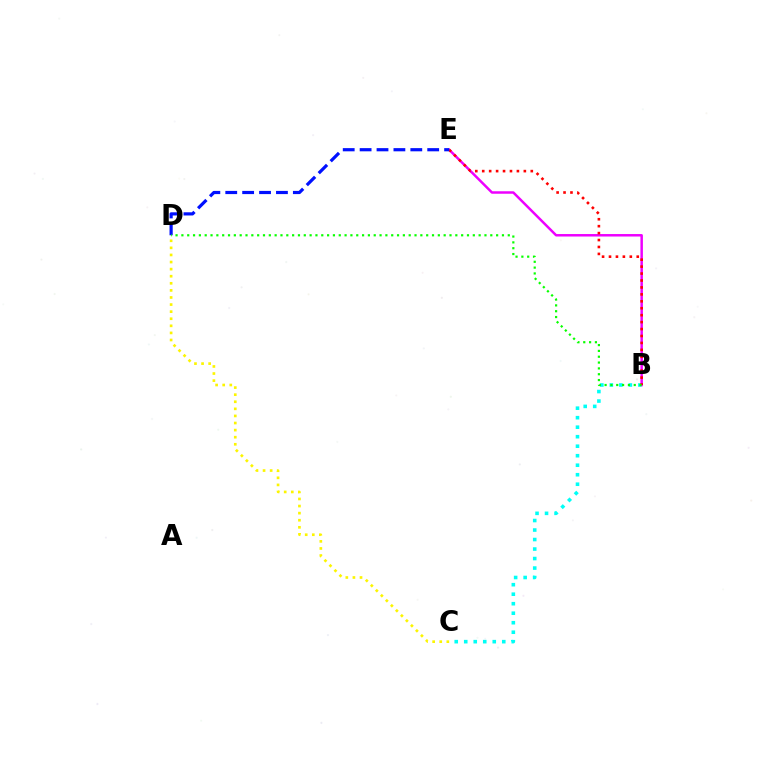{('B', 'C'): [{'color': '#00fff6', 'line_style': 'dotted', 'thickness': 2.58}], ('B', 'E'): [{'color': '#ee00ff', 'line_style': 'solid', 'thickness': 1.79}, {'color': '#ff0000', 'line_style': 'dotted', 'thickness': 1.88}], ('C', 'D'): [{'color': '#fcf500', 'line_style': 'dotted', 'thickness': 1.93}], ('D', 'E'): [{'color': '#0010ff', 'line_style': 'dashed', 'thickness': 2.3}], ('B', 'D'): [{'color': '#08ff00', 'line_style': 'dotted', 'thickness': 1.58}]}